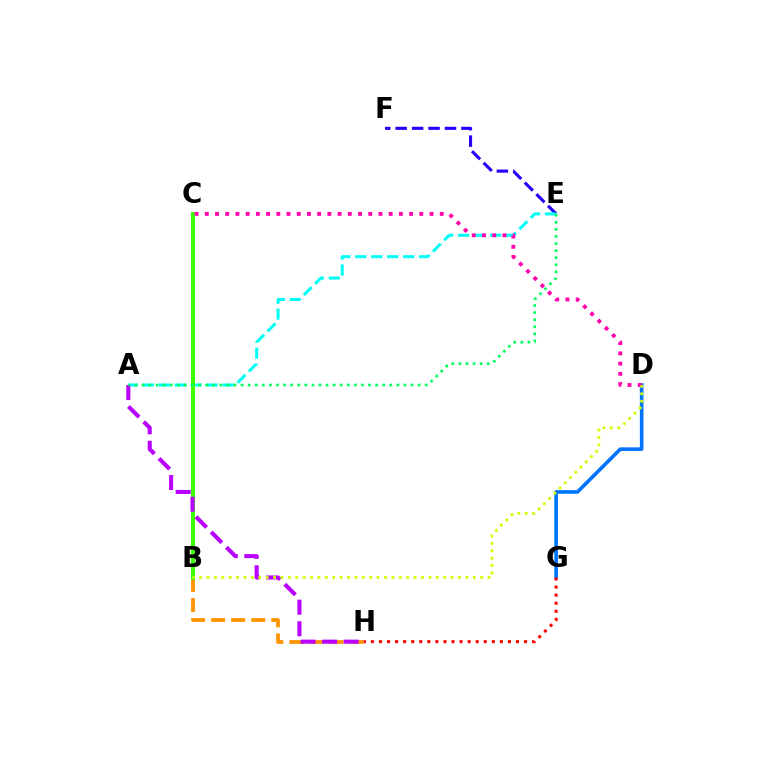{('E', 'F'): [{'color': '#2500ff', 'line_style': 'dashed', 'thickness': 2.23}], ('D', 'G'): [{'color': '#0074ff', 'line_style': 'solid', 'thickness': 2.61}], ('B', 'H'): [{'color': '#ff9400', 'line_style': 'dashed', 'thickness': 2.72}], ('A', 'E'): [{'color': '#00fff6', 'line_style': 'dashed', 'thickness': 2.17}, {'color': '#00ff5c', 'line_style': 'dotted', 'thickness': 1.92}], ('B', 'C'): [{'color': '#3dff00', 'line_style': 'solid', 'thickness': 2.92}], ('A', 'H'): [{'color': '#b900ff', 'line_style': 'dashed', 'thickness': 2.93}], ('C', 'D'): [{'color': '#ff00ac', 'line_style': 'dotted', 'thickness': 2.78}], ('G', 'H'): [{'color': '#ff0000', 'line_style': 'dotted', 'thickness': 2.19}], ('B', 'D'): [{'color': '#d1ff00', 'line_style': 'dotted', 'thickness': 2.01}]}